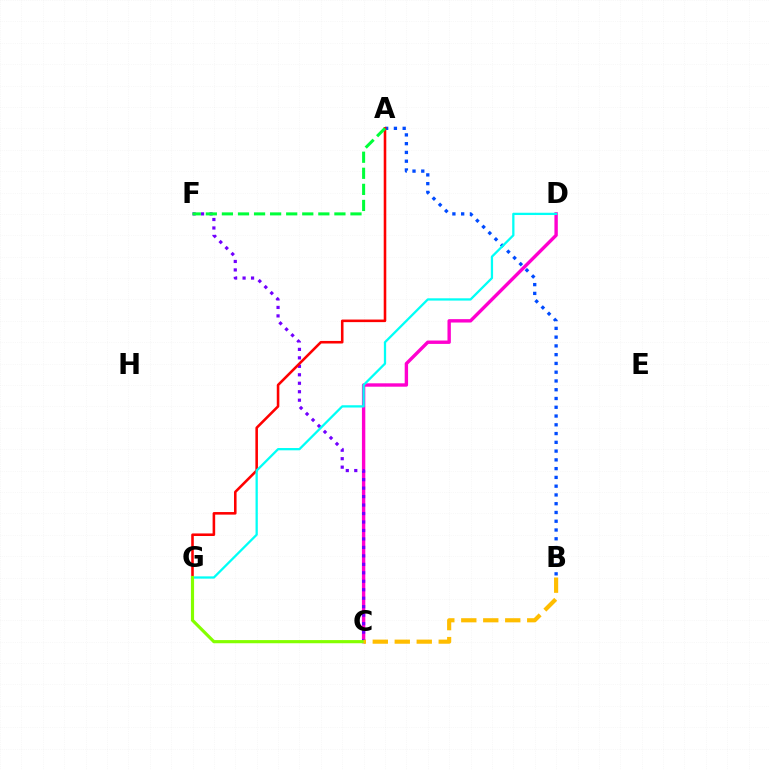{('C', 'D'): [{'color': '#ff00cf', 'line_style': 'solid', 'thickness': 2.44}], ('C', 'F'): [{'color': '#7200ff', 'line_style': 'dotted', 'thickness': 2.3}], ('A', 'B'): [{'color': '#004bff', 'line_style': 'dotted', 'thickness': 2.38}], ('A', 'G'): [{'color': '#ff0000', 'line_style': 'solid', 'thickness': 1.85}], ('D', 'G'): [{'color': '#00fff6', 'line_style': 'solid', 'thickness': 1.64}], ('C', 'G'): [{'color': '#84ff00', 'line_style': 'solid', 'thickness': 2.27}], ('A', 'F'): [{'color': '#00ff39', 'line_style': 'dashed', 'thickness': 2.18}], ('B', 'C'): [{'color': '#ffbd00', 'line_style': 'dashed', 'thickness': 2.99}]}